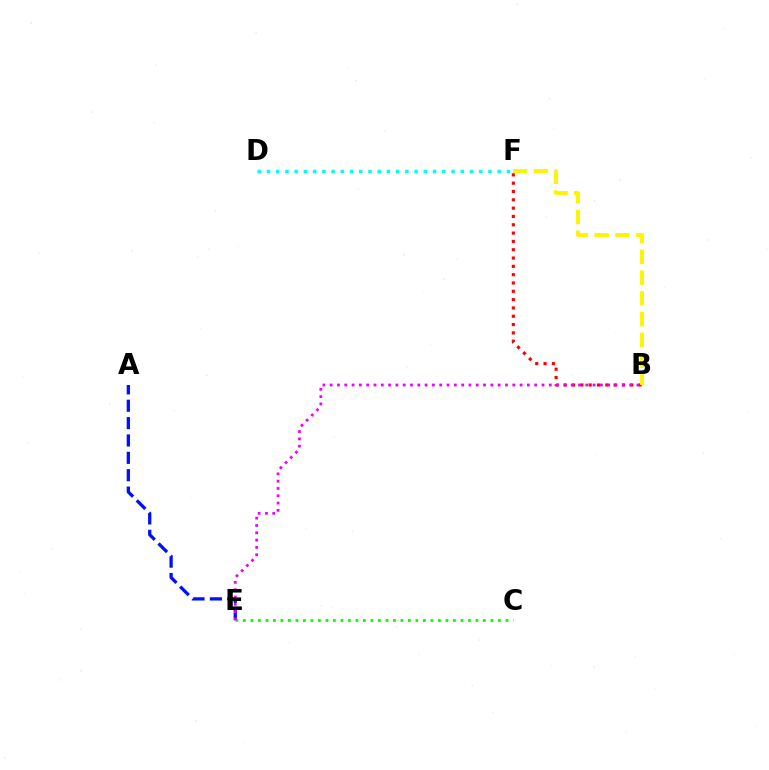{('D', 'F'): [{'color': '#00fff6', 'line_style': 'dotted', 'thickness': 2.51}], ('B', 'F'): [{'color': '#ff0000', 'line_style': 'dotted', 'thickness': 2.26}, {'color': '#fcf500', 'line_style': 'dashed', 'thickness': 2.82}], ('A', 'E'): [{'color': '#0010ff', 'line_style': 'dashed', 'thickness': 2.36}], ('C', 'E'): [{'color': '#08ff00', 'line_style': 'dotted', 'thickness': 2.04}], ('B', 'E'): [{'color': '#ee00ff', 'line_style': 'dotted', 'thickness': 1.98}]}